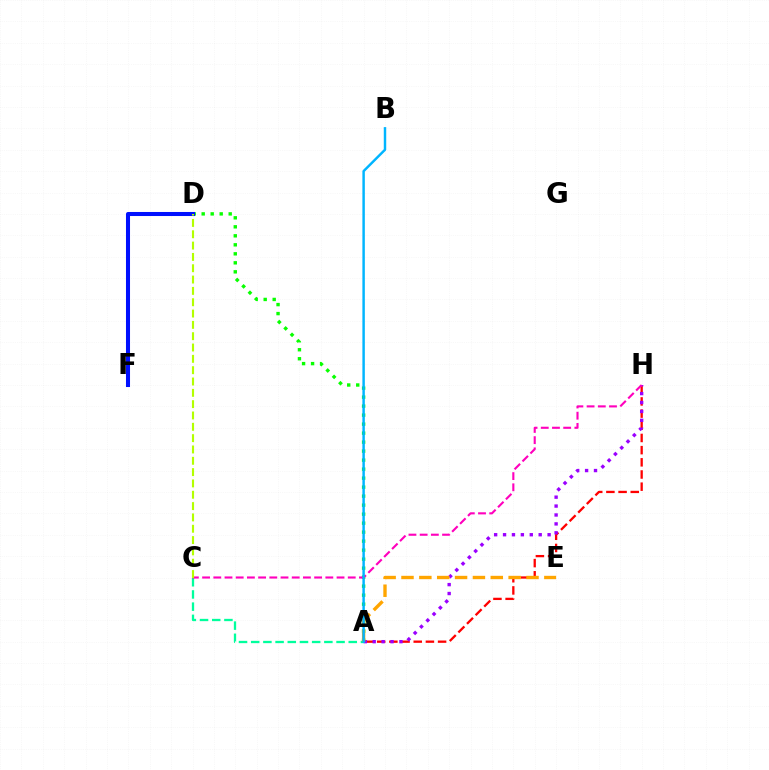{('A', 'H'): [{'color': '#ff0000', 'line_style': 'dashed', 'thickness': 1.65}, {'color': '#9b00ff', 'line_style': 'dotted', 'thickness': 2.42}], ('A', 'D'): [{'color': '#08ff00', 'line_style': 'dotted', 'thickness': 2.45}], ('A', 'C'): [{'color': '#00ff9d', 'line_style': 'dashed', 'thickness': 1.66}], ('D', 'F'): [{'color': '#0010ff', 'line_style': 'solid', 'thickness': 2.91}], ('A', 'E'): [{'color': '#ffa500', 'line_style': 'dashed', 'thickness': 2.43}], ('C', 'H'): [{'color': '#ff00bd', 'line_style': 'dashed', 'thickness': 1.52}], ('A', 'B'): [{'color': '#00b5ff', 'line_style': 'solid', 'thickness': 1.77}], ('C', 'D'): [{'color': '#b3ff00', 'line_style': 'dashed', 'thickness': 1.54}]}